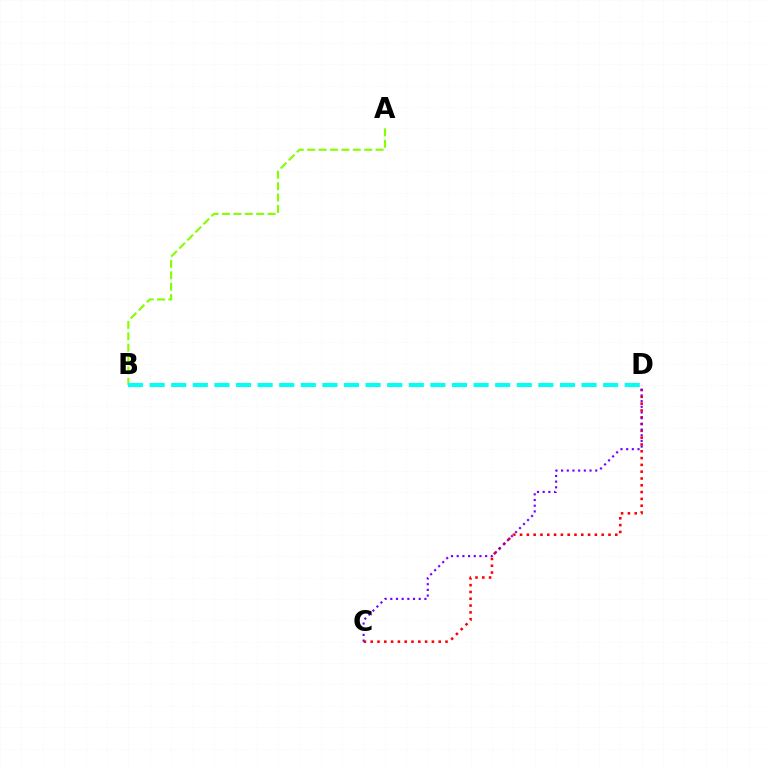{('C', 'D'): [{'color': '#ff0000', 'line_style': 'dotted', 'thickness': 1.85}, {'color': '#7200ff', 'line_style': 'dotted', 'thickness': 1.54}], ('A', 'B'): [{'color': '#84ff00', 'line_style': 'dashed', 'thickness': 1.55}], ('B', 'D'): [{'color': '#00fff6', 'line_style': 'dashed', 'thickness': 2.93}]}